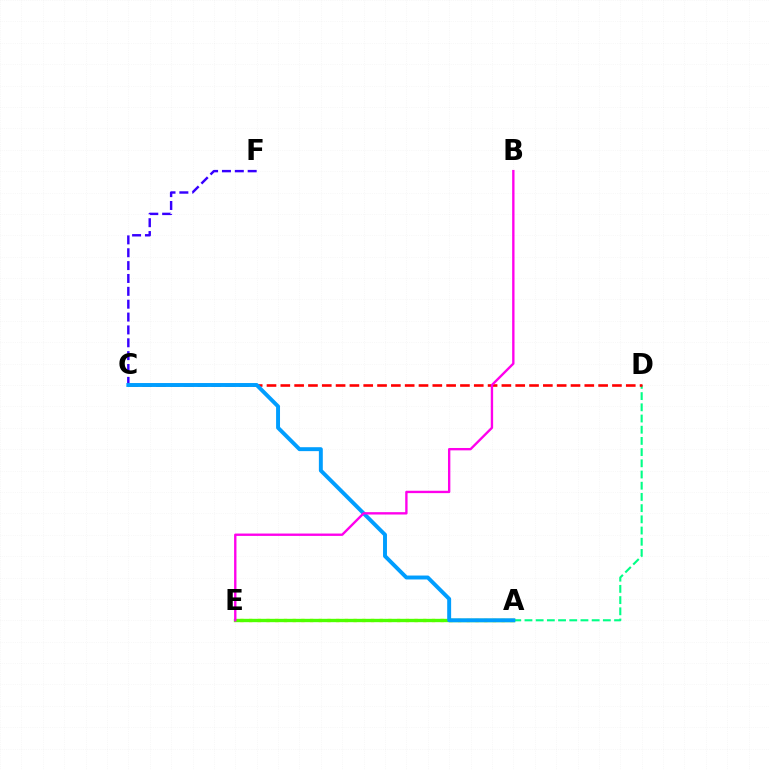{('A', 'E'): [{'color': '#ffd500', 'line_style': 'dotted', 'thickness': 2.37}, {'color': '#4fff00', 'line_style': 'solid', 'thickness': 2.42}], ('C', 'F'): [{'color': '#3700ff', 'line_style': 'dashed', 'thickness': 1.75}], ('A', 'D'): [{'color': '#00ff86', 'line_style': 'dashed', 'thickness': 1.52}], ('C', 'D'): [{'color': '#ff0000', 'line_style': 'dashed', 'thickness': 1.88}], ('A', 'C'): [{'color': '#009eff', 'line_style': 'solid', 'thickness': 2.83}], ('B', 'E'): [{'color': '#ff00ed', 'line_style': 'solid', 'thickness': 1.7}]}